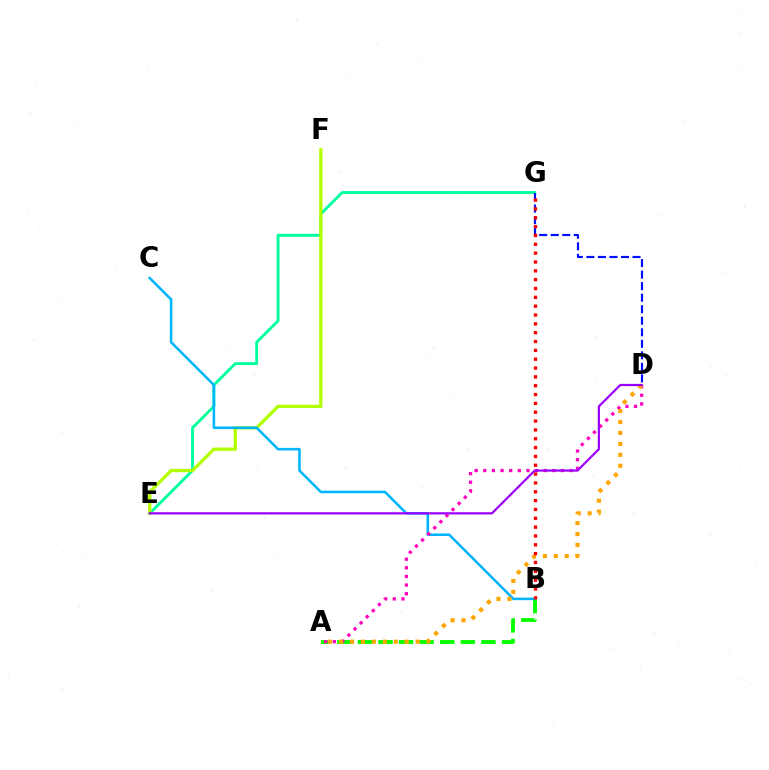{('E', 'G'): [{'color': '#00ff9d', 'line_style': 'solid', 'thickness': 2.06}], ('E', 'F'): [{'color': '#b3ff00', 'line_style': 'solid', 'thickness': 2.37}], ('A', 'B'): [{'color': '#08ff00', 'line_style': 'dashed', 'thickness': 2.8}], ('B', 'C'): [{'color': '#00b5ff', 'line_style': 'solid', 'thickness': 1.84}], ('D', 'G'): [{'color': '#0010ff', 'line_style': 'dashed', 'thickness': 1.57}], ('A', 'D'): [{'color': '#ff00bd', 'line_style': 'dotted', 'thickness': 2.34}, {'color': '#ffa500', 'line_style': 'dotted', 'thickness': 2.97}], ('D', 'E'): [{'color': '#9b00ff', 'line_style': 'solid', 'thickness': 1.6}], ('B', 'G'): [{'color': '#ff0000', 'line_style': 'dotted', 'thickness': 2.4}]}